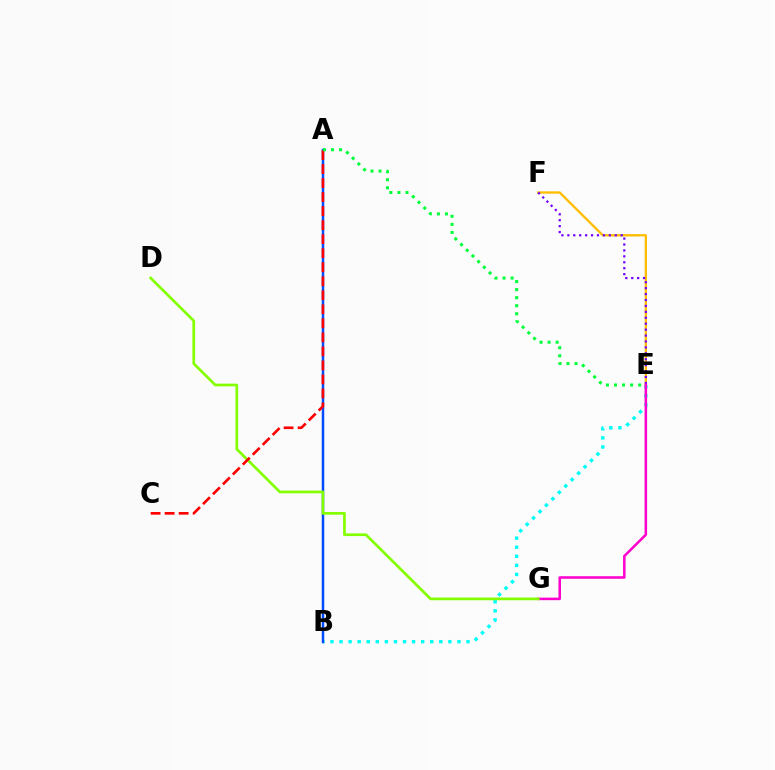{('B', 'E'): [{'color': '#00fff6', 'line_style': 'dotted', 'thickness': 2.47}], ('A', 'B'): [{'color': '#004bff', 'line_style': 'solid', 'thickness': 1.79}], ('E', 'F'): [{'color': '#ffbd00', 'line_style': 'solid', 'thickness': 1.67}, {'color': '#7200ff', 'line_style': 'dotted', 'thickness': 1.61}], ('E', 'G'): [{'color': '#ff00cf', 'line_style': 'solid', 'thickness': 1.83}], ('D', 'G'): [{'color': '#84ff00', 'line_style': 'solid', 'thickness': 1.95}], ('A', 'C'): [{'color': '#ff0000', 'line_style': 'dashed', 'thickness': 1.91}], ('A', 'E'): [{'color': '#00ff39', 'line_style': 'dotted', 'thickness': 2.19}]}